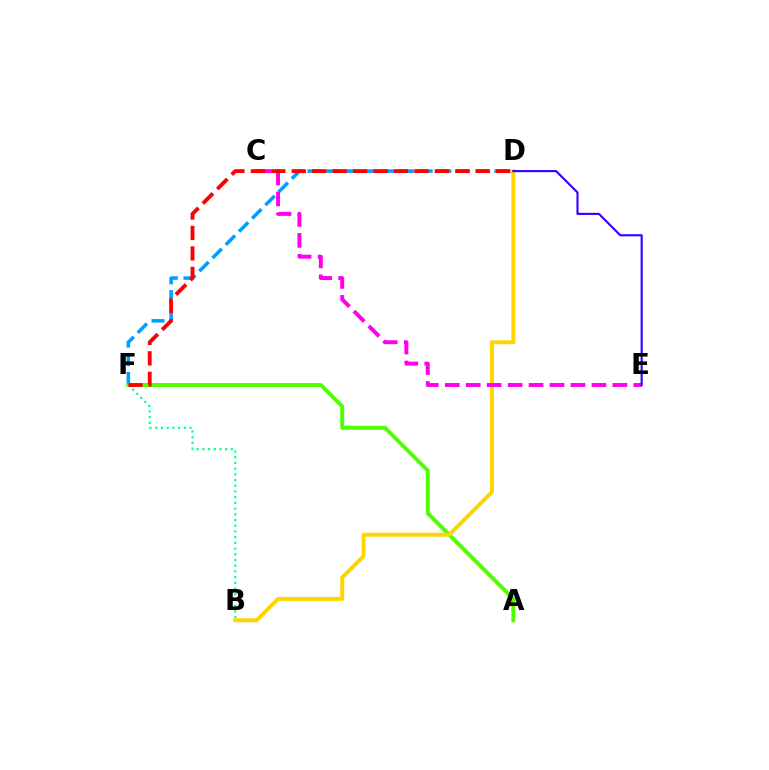{('B', 'F'): [{'color': '#00ff86', 'line_style': 'dotted', 'thickness': 1.55}], ('D', 'F'): [{'color': '#009eff', 'line_style': 'dashed', 'thickness': 2.54}, {'color': '#ff0000', 'line_style': 'dashed', 'thickness': 2.78}], ('A', 'F'): [{'color': '#4fff00', 'line_style': 'solid', 'thickness': 2.82}], ('B', 'D'): [{'color': '#ffd500', 'line_style': 'solid', 'thickness': 2.84}], ('C', 'E'): [{'color': '#ff00ed', 'line_style': 'dashed', 'thickness': 2.85}], ('D', 'E'): [{'color': '#3700ff', 'line_style': 'solid', 'thickness': 1.54}]}